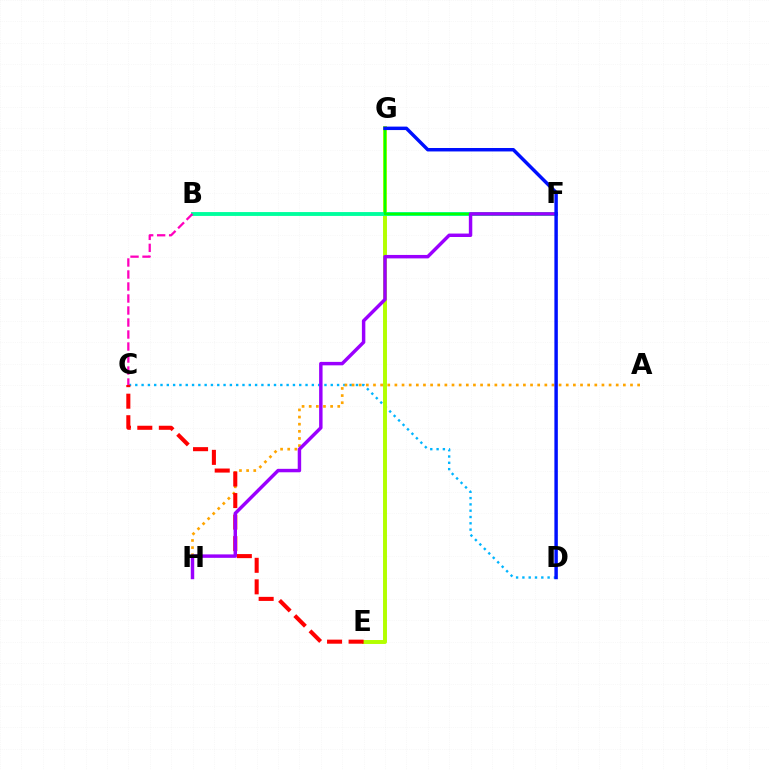{('C', 'D'): [{'color': '#00b5ff', 'line_style': 'dotted', 'thickness': 1.71}], ('E', 'G'): [{'color': '#b3ff00', 'line_style': 'solid', 'thickness': 2.84}], ('A', 'H'): [{'color': '#ffa500', 'line_style': 'dotted', 'thickness': 1.94}], ('B', 'F'): [{'color': '#00ff9d', 'line_style': 'solid', 'thickness': 2.79}], ('B', 'C'): [{'color': '#ff00bd', 'line_style': 'dashed', 'thickness': 1.63}], ('C', 'E'): [{'color': '#ff0000', 'line_style': 'dashed', 'thickness': 2.93}], ('F', 'G'): [{'color': '#08ff00', 'line_style': 'solid', 'thickness': 1.8}], ('F', 'H'): [{'color': '#9b00ff', 'line_style': 'solid', 'thickness': 2.48}], ('D', 'G'): [{'color': '#0010ff', 'line_style': 'solid', 'thickness': 2.49}]}